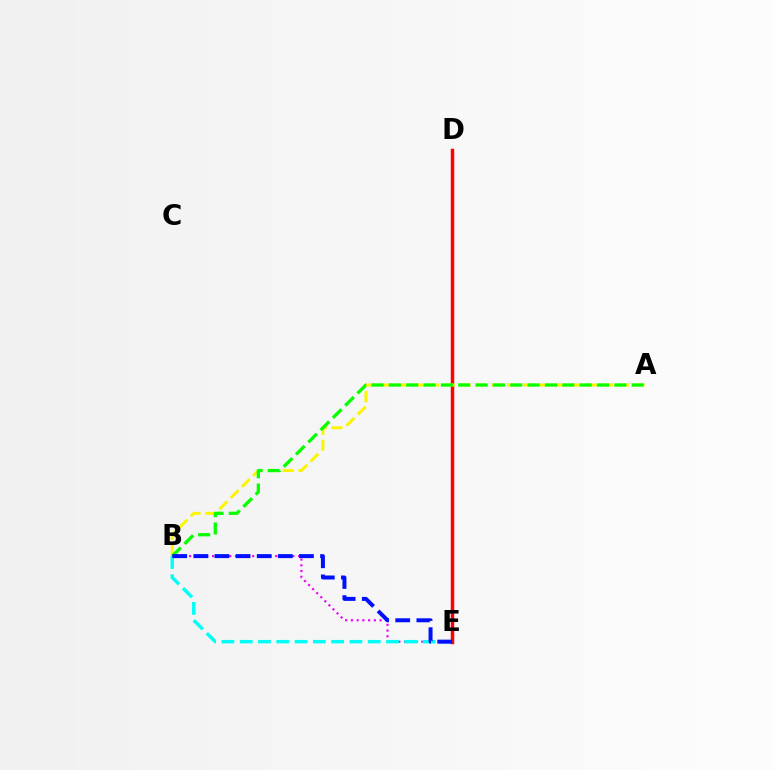{('D', 'E'): [{'color': '#ff0000', 'line_style': 'solid', 'thickness': 2.49}], ('B', 'E'): [{'color': '#ee00ff', 'line_style': 'dotted', 'thickness': 1.56}, {'color': '#00fff6', 'line_style': 'dashed', 'thickness': 2.48}, {'color': '#0010ff', 'line_style': 'dashed', 'thickness': 2.87}], ('A', 'B'): [{'color': '#fcf500', 'line_style': 'dashed', 'thickness': 2.15}, {'color': '#08ff00', 'line_style': 'dashed', 'thickness': 2.36}]}